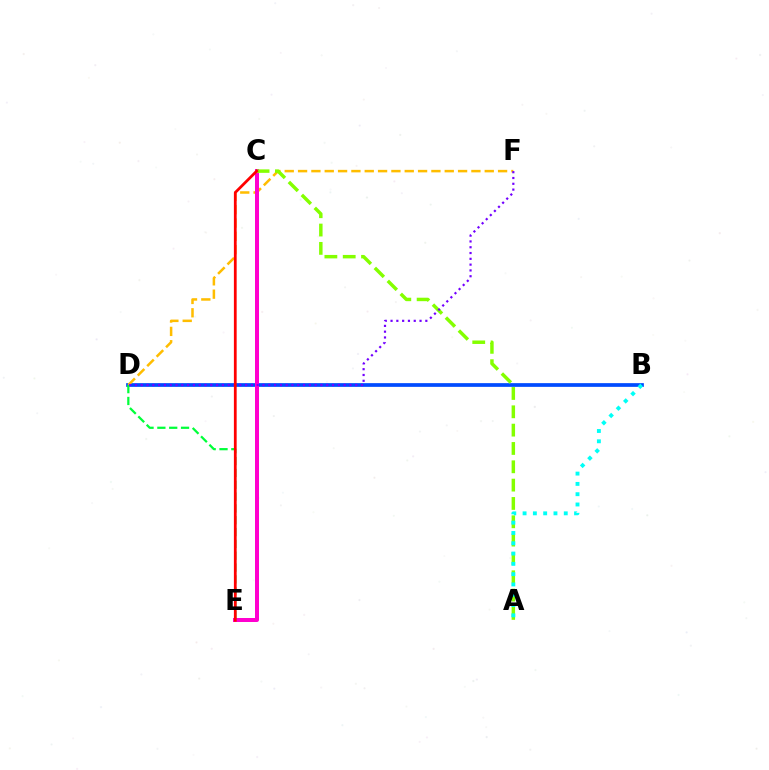{('B', 'D'): [{'color': '#004bff', 'line_style': 'solid', 'thickness': 2.67}], ('D', 'F'): [{'color': '#ffbd00', 'line_style': 'dashed', 'thickness': 1.81}, {'color': '#7200ff', 'line_style': 'dotted', 'thickness': 1.58}], ('C', 'E'): [{'color': '#ff00cf', 'line_style': 'solid', 'thickness': 2.88}, {'color': '#ff0000', 'line_style': 'solid', 'thickness': 1.99}], ('A', 'C'): [{'color': '#84ff00', 'line_style': 'dashed', 'thickness': 2.49}], ('D', 'E'): [{'color': '#00ff39', 'line_style': 'dashed', 'thickness': 1.61}], ('A', 'B'): [{'color': '#00fff6', 'line_style': 'dotted', 'thickness': 2.8}]}